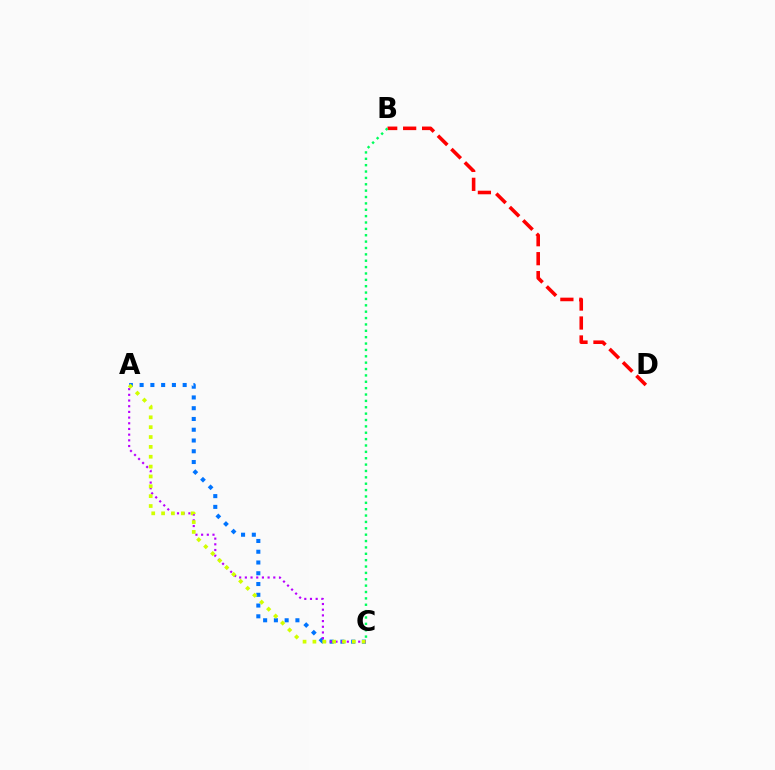{('A', 'C'): [{'color': '#0074ff', 'line_style': 'dotted', 'thickness': 2.92}, {'color': '#b900ff', 'line_style': 'dotted', 'thickness': 1.55}, {'color': '#d1ff00', 'line_style': 'dotted', 'thickness': 2.68}], ('B', 'D'): [{'color': '#ff0000', 'line_style': 'dashed', 'thickness': 2.58}], ('B', 'C'): [{'color': '#00ff5c', 'line_style': 'dotted', 'thickness': 1.73}]}